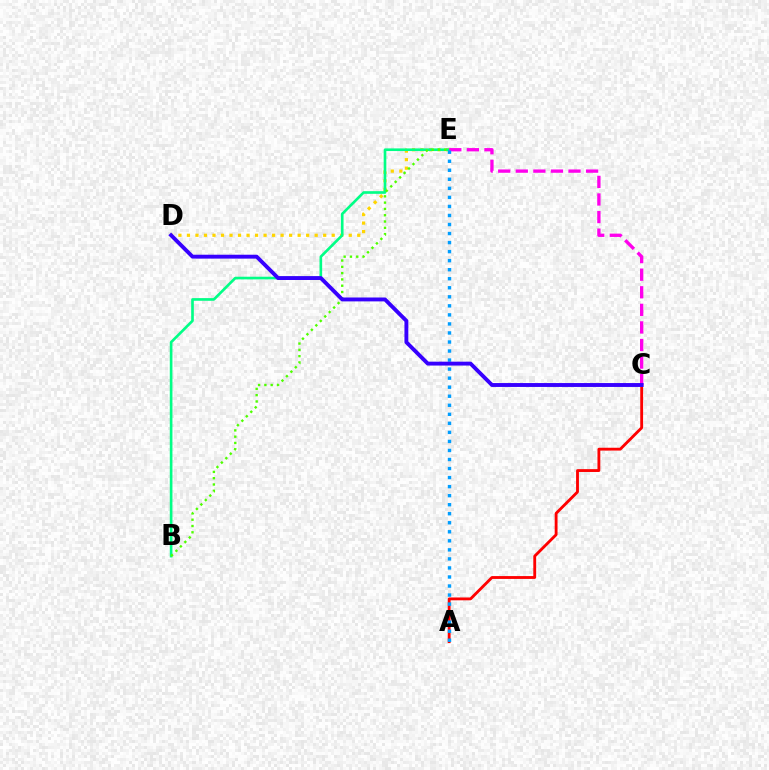{('D', 'E'): [{'color': '#ffd500', 'line_style': 'dotted', 'thickness': 2.31}], ('B', 'E'): [{'color': '#00ff86', 'line_style': 'solid', 'thickness': 1.91}, {'color': '#4fff00', 'line_style': 'dotted', 'thickness': 1.71}], ('A', 'C'): [{'color': '#ff0000', 'line_style': 'solid', 'thickness': 2.05}], ('C', 'E'): [{'color': '#ff00ed', 'line_style': 'dashed', 'thickness': 2.39}], ('A', 'E'): [{'color': '#009eff', 'line_style': 'dotted', 'thickness': 2.46}], ('C', 'D'): [{'color': '#3700ff', 'line_style': 'solid', 'thickness': 2.8}]}